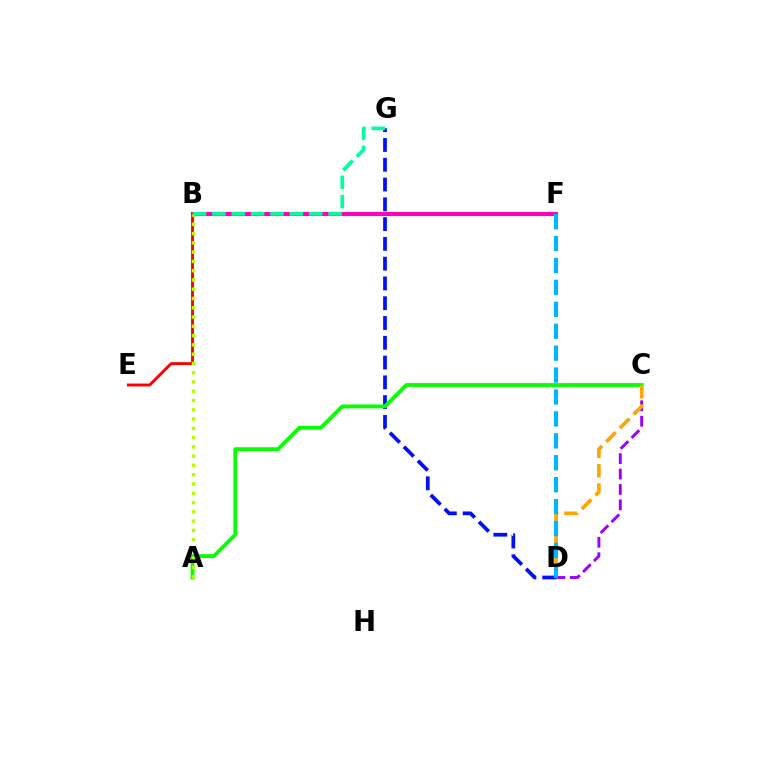{('C', 'D'): [{'color': '#9b00ff', 'line_style': 'dashed', 'thickness': 2.09}, {'color': '#ffa500', 'line_style': 'dashed', 'thickness': 2.63}], ('B', 'F'): [{'color': '#ff00bd', 'line_style': 'solid', 'thickness': 2.93}], ('D', 'G'): [{'color': '#0010ff', 'line_style': 'dashed', 'thickness': 2.69}], ('B', 'E'): [{'color': '#ff0000', 'line_style': 'solid', 'thickness': 2.09}], ('A', 'C'): [{'color': '#08ff00', 'line_style': 'solid', 'thickness': 2.76}], ('D', 'F'): [{'color': '#00b5ff', 'line_style': 'dashed', 'thickness': 2.98}], ('A', 'B'): [{'color': '#b3ff00', 'line_style': 'dotted', 'thickness': 2.52}], ('B', 'G'): [{'color': '#00ff9d', 'line_style': 'dashed', 'thickness': 2.63}]}